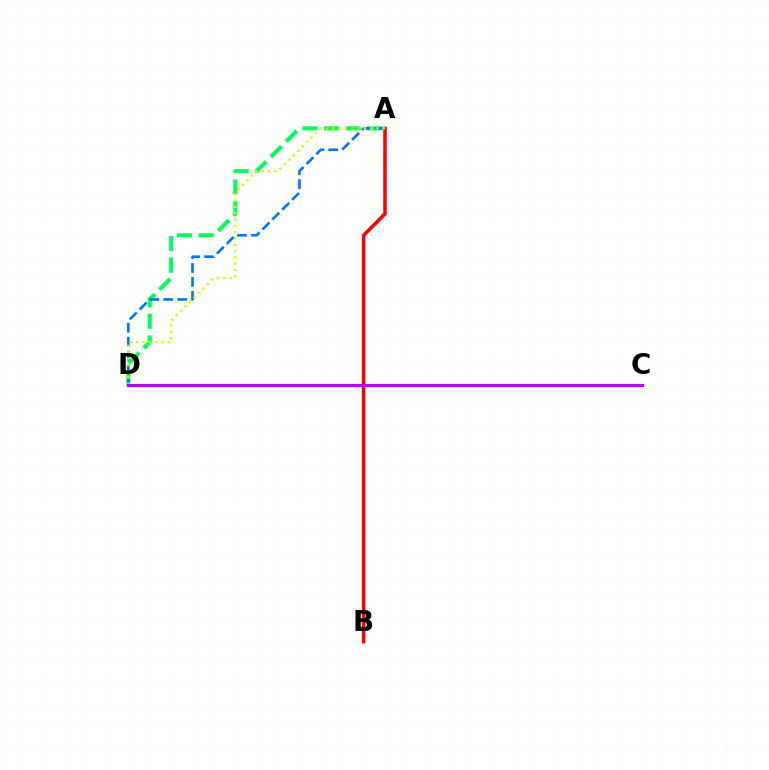{('A', 'B'): [{'color': '#ff0000', 'line_style': 'solid', 'thickness': 2.54}], ('A', 'D'): [{'color': '#00ff5c', 'line_style': 'dashed', 'thickness': 2.94}, {'color': '#0074ff', 'line_style': 'dashed', 'thickness': 1.89}, {'color': '#d1ff00', 'line_style': 'dotted', 'thickness': 1.72}], ('C', 'D'): [{'color': '#b900ff', 'line_style': 'solid', 'thickness': 2.28}]}